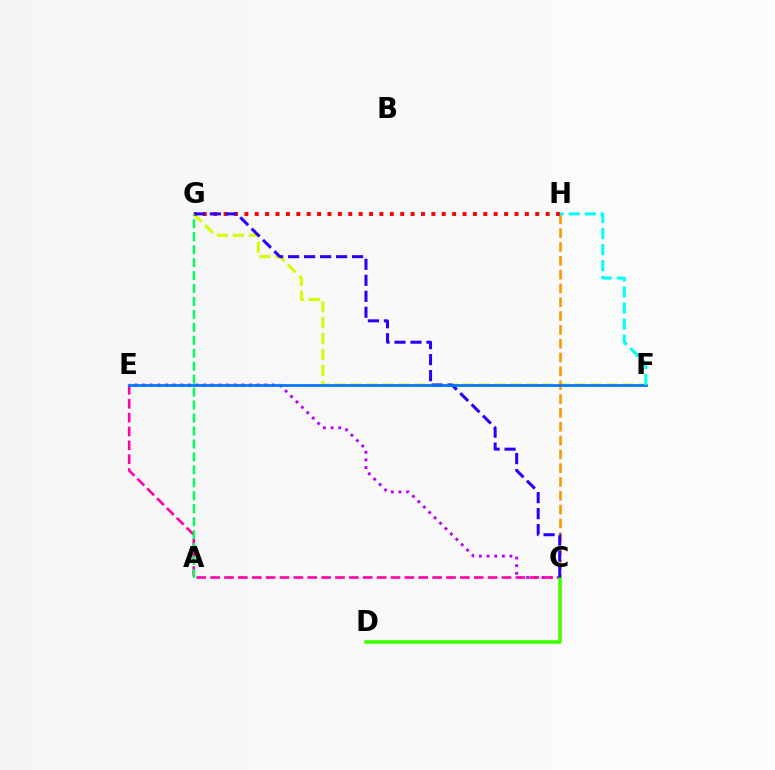{('C', 'E'): [{'color': '#b900ff', 'line_style': 'dotted', 'thickness': 2.07}, {'color': '#ff00ac', 'line_style': 'dashed', 'thickness': 1.89}], ('F', 'G'): [{'color': '#d1ff00', 'line_style': 'dashed', 'thickness': 2.17}], ('C', 'H'): [{'color': '#ff9400', 'line_style': 'dashed', 'thickness': 1.88}], ('C', 'D'): [{'color': '#3dff00', 'line_style': 'solid', 'thickness': 2.55}], ('G', 'H'): [{'color': '#ff0000', 'line_style': 'dotted', 'thickness': 2.82}], ('C', 'G'): [{'color': '#2500ff', 'line_style': 'dashed', 'thickness': 2.17}], ('E', 'F'): [{'color': '#0074ff', 'line_style': 'solid', 'thickness': 1.96}], ('F', 'H'): [{'color': '#00fff6', 'line_style': 'dashed', 'thickness': 2.18}], ('A', 'G'): [{'color': '#00ff5c', 'line_style': 'dashed', 'thickness': 1.76}]}